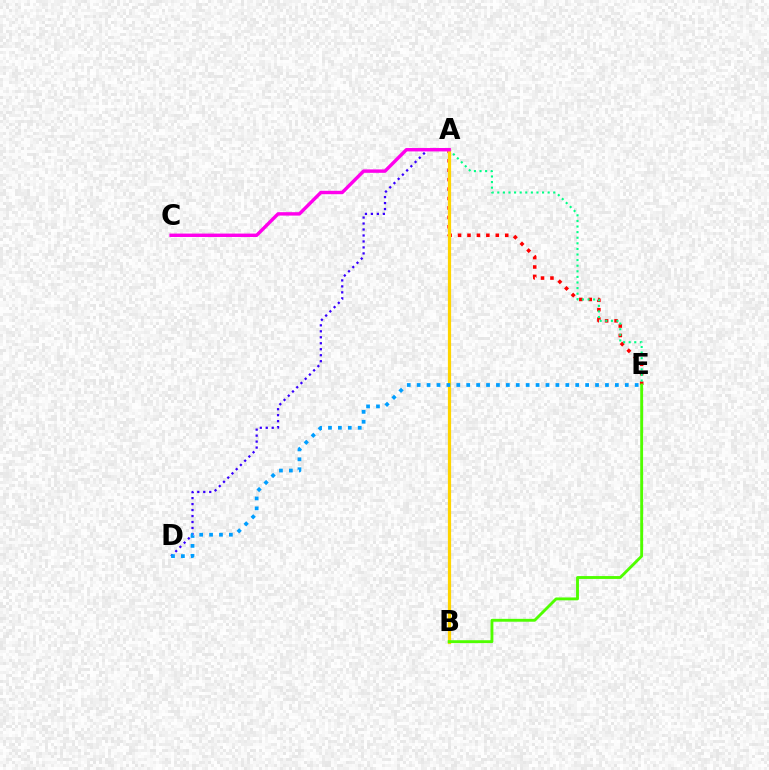{('A', 'E'): [{'color': '#ff0000', 'line_style': 'dotted', 'thickness': 2.56}, {'color': '#00ff86', 'line_style': 'dotted', 'thickness': 1.52}], ('A', 'D'): [{'color': '#3700ff', 'line_style': 'dotted', 'thickness': 1.62}], ('A', 'B'): [{'color': '#ffd500', 'line_style': 'solid', 'thickness': 2.31}], ('B', 'E'): [{'color': '#4fff00', 'line_style': 'solid', 'thickness': 2.07}], ('A', 'C'): [{'color': '#ff00ed', 'line_style': 'solid', 'thickness': 2.46}], ('D', 'E'): [{'color': '#009eff', 'line_style': 'dotted', 'thickness': 2.69}]}